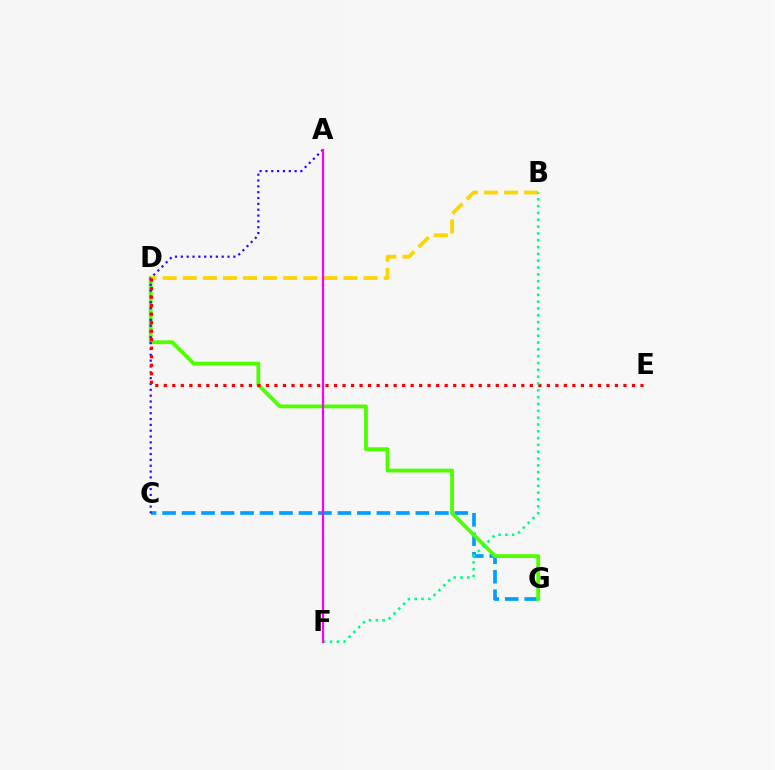{('C', 'G'): [{'color': '#009eff', 'line_style': 'dashed', 'thickness': 2.65}], ('D', 'G'): [{'color': '#4fff00', 'line_style': 'solid', 'thickness': 2.74}], ('B', 'D'): [{'color': '#ffd500', 'line_style': 'dashed', 'thickness': 2.73}], ('A', 'C'): [{'color': '#3700ff', 'line_style': 'dotted', 'thickness': 1.59}], ('D', 'E'): [{'color': '#ff0000', 'line_style': 'dotted', 'thickness': 2.31}], ('B', 'F'): [{'color': '#00ff86', 'line_style': 'dotted', 'thickness': 1.85}], ('A', 'F'): [{'color': '#ff00ed', 'line_style': 'solid', 'thickness': 1.58}]}